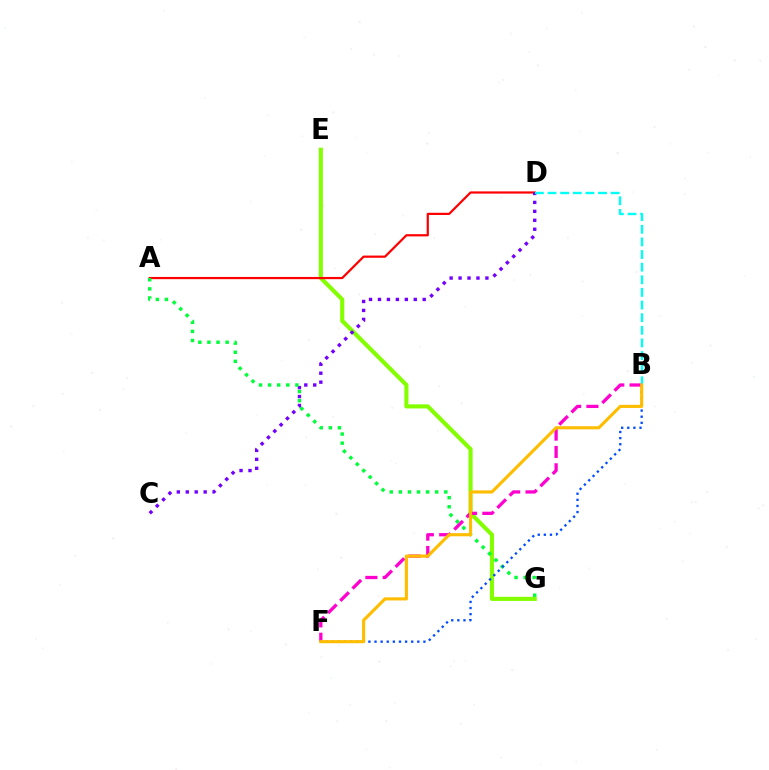{('E', 'G'): [{'color': '#84ff00', 'line_style': 'solid', 'thickness': 2.96}], ('A', 'D'): [{'color': '#ff0000', 'line_style': 'solid', 'thickness': 1.6}], ('B', 'F'): [{'color': '#ff00cf', 'line_style': 'dashed', 'thickness': 2.36}, {'color': '#004bff', 'line_style': 'dotted', 'thickness': 1.66}, {'color': '#ffbd00', 'line_style': 'solid', 'thickness': 2.24}], ('C', 'D'): [{'color': '#7200ff', 'line_style': 'dotted', 'thickness': 2.43}], ('B', 'D'): [{'color': '#00fff6', 'line_style': 'dashed', 'thickness': 1.72}], ('A', 'G'): [{'color': '#00ff39', 'line_style': 'dotted', 'thickness': 2.47}]}